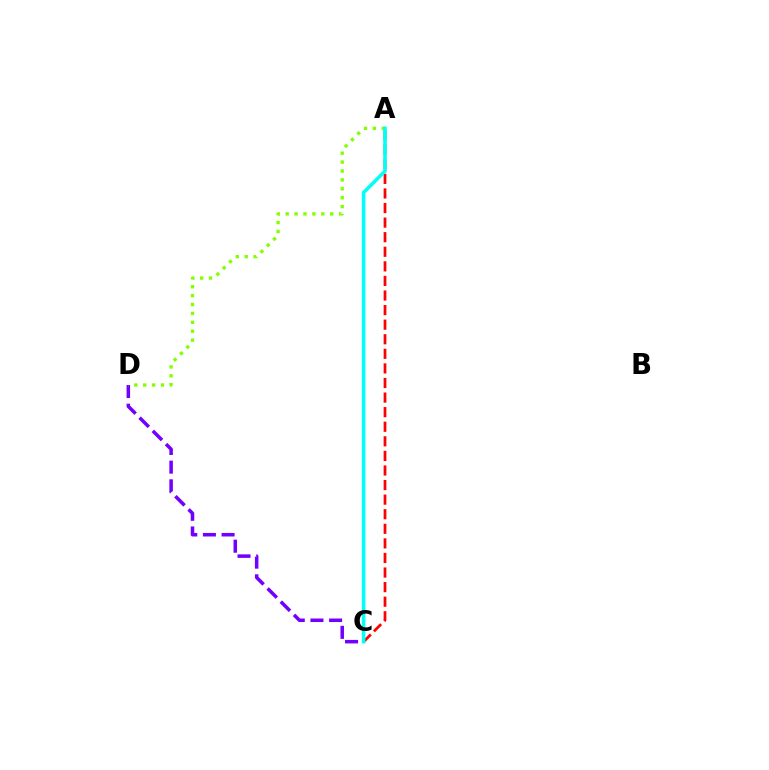{('C', 'D'): [{'color': '#7200ff', 'line_style': 'dashed', 'thickness': 2.54}], ('A', 'C'): [{'color': '#ff0000', 'line_style': 'dashed', 'thickness': 1.98}, {'color': '#00fff6', 'line_style': 'solid', 'thickness': 2.54}], ('A', 'D'): [{'color': '#84ff00', 'line_style': 'dotted', 'thickness': 2.42}]}